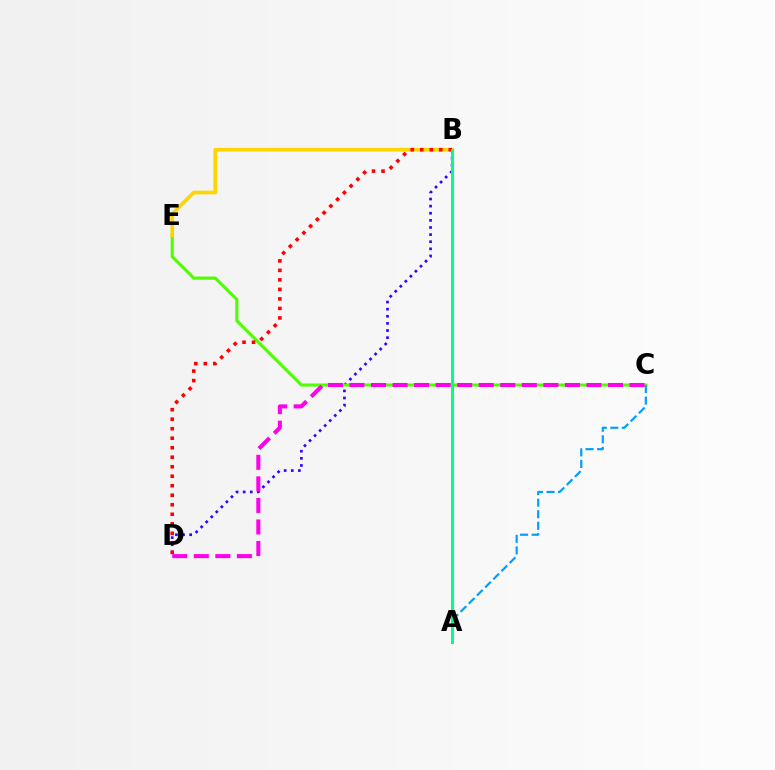{('B', 'D'): [{'color': '#3700ff', 'line_style': 'dotted', 'thickness': 1.93}, {'color': '#ff0000', 'line_style': 'dotted', 'thickness': 2.58}], ('C', 'E'): [{'color': '#4fff00', 'line_style': 'solid', 'thickness': 2.22}], ('A', 'C'): [{'color': '#009eff', 'line_style': 'dashed', 'thickness': 1.57}], ('C', 'D'): [{'color': '#ff00ed', 'line_style': 'dashed', 'thickness': 2.93}], ('B', 'E'): [{'color': '#ffd500', 'line_style': 'solid', 'thickness': 2.65}], ('A', 'B'): [{'color': '#00ff86', 'line_style': 'solid', 'thickness': 2.15}]}